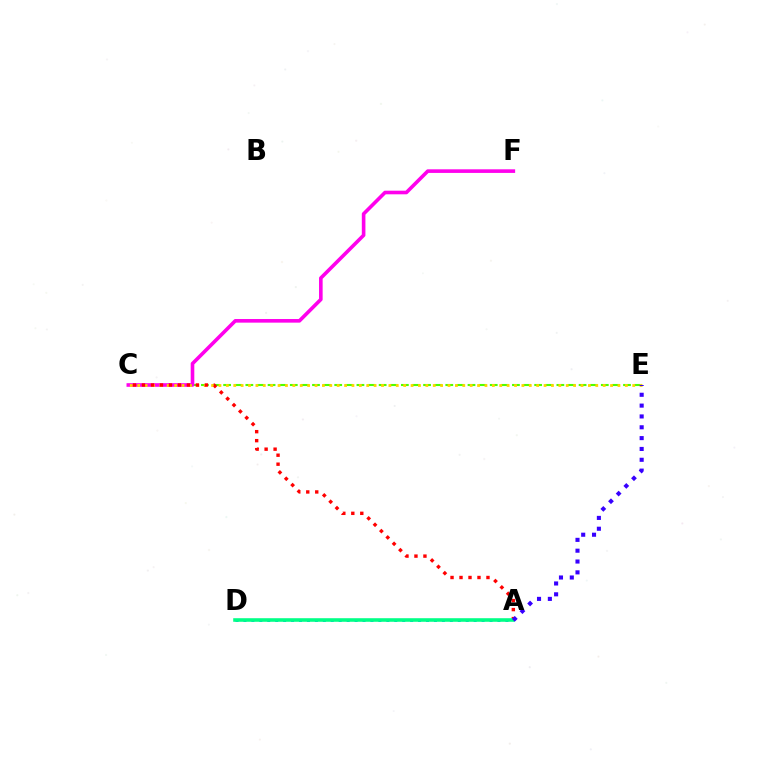{('C', 'E'): [{'color': '#4fff00', 'line_style': 'dashed', 'thickness': 1.51}, {'color': '#ffd500', 'line_style': 'dotted', 'thickness': 2.01}], ('A', 'D'): [{'color': '#009eff', 'line_style': 'dotted', 'thickness': 2.16}, {'color': '#00ff86', 'line_style': 'solid', 'thickness': 2.57}], ('C', 'F'): [{'color': '#ff00ed', 'line_style': 'solid', 'thickness': 2.6}], ('A', 'C'): [{'color': '#ff0000', 'line_style': 'dotted', 'thickness': 2.44}], ('A', 'E'): [{'color': '#3700ff', 'line_style': 'dotted', 'thickness': 2.94}]}